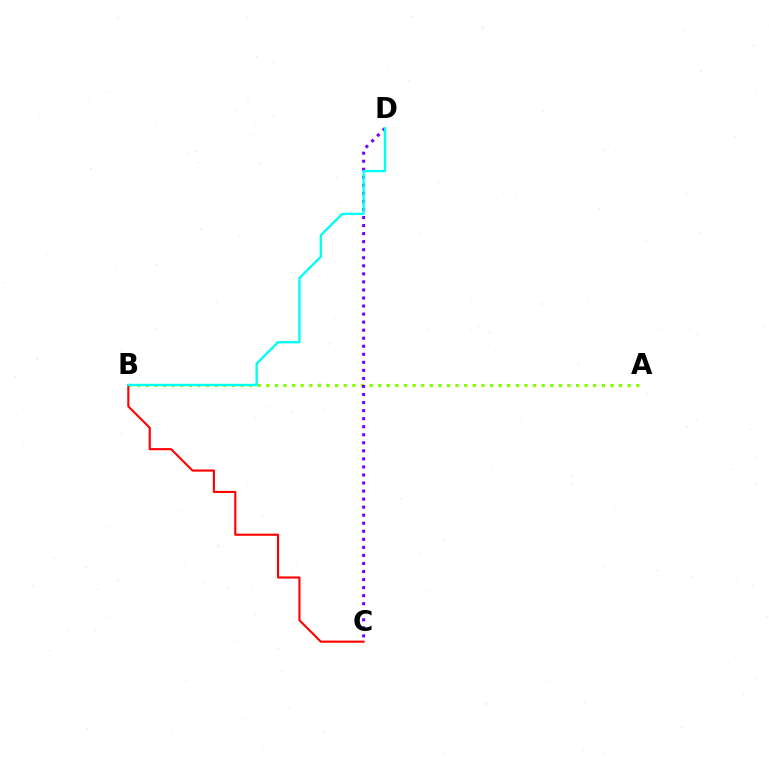{('A', 'B'): [{'color': '#84ff00', 'line_style': 'dotted', 'thickness': 2.34}], ('C', 'D'): [{'color': '#7200ff', 'line_style': 'dotted', 'thickness': 2.19}], ('B', 'C'): [{'color': '#ff0000', 'line_style': 'solid', 'thickness': 1.52}], ('B', 'D'): [{'color': '#00fff6', 'line_style': 'solid', 'thickness': 1.69}]}